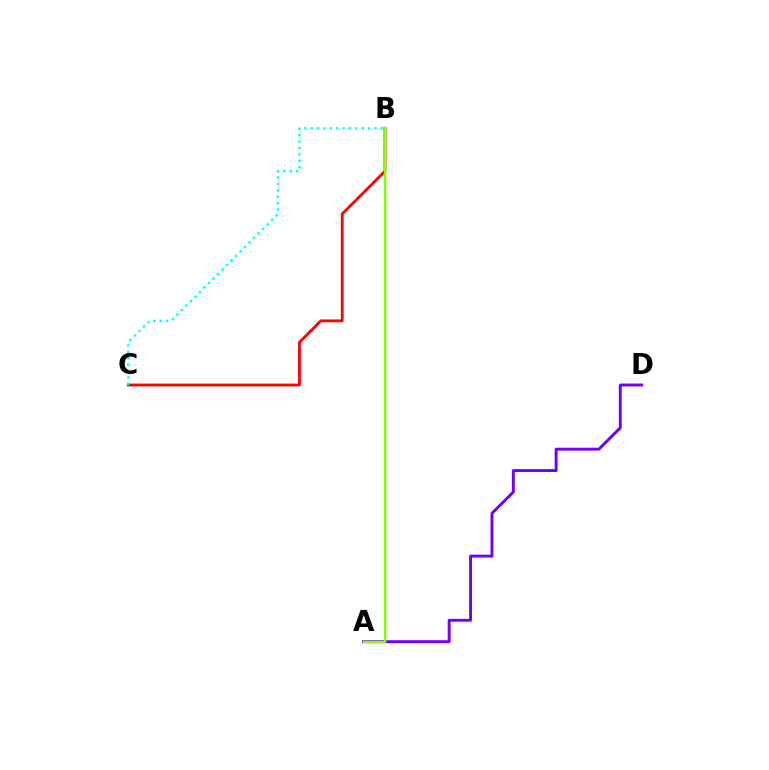{('B', 'C'): [{'color': '#ff0000', 'line_style': 'solid', 'thickness': 2.02}, {'color': '#00fff6', 'line_style': 'dotted', 'thickness': 1.73}], ('A', 'D'): [{'color': '#7200ff', 'line_style': 'solid', 'thickness': 2.1}], ('A', 'B'): [{'color': '#84ff00', 'line_style': 'solid', 'thickness': 1.76}]}